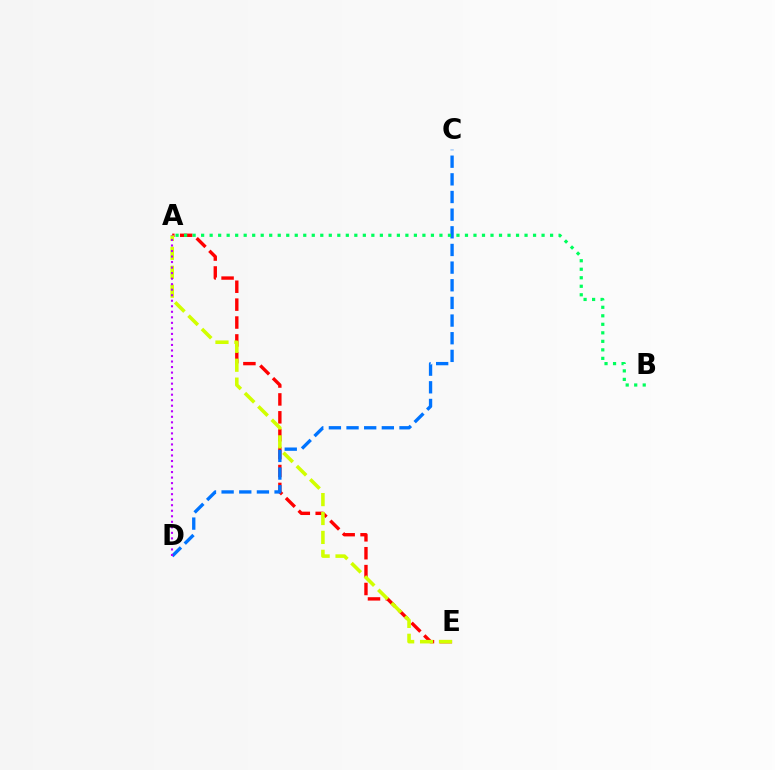{('A', 'E'): [{'color': '#ff0000', 'line_style': 'dashed', 'thickness': 2.43}, {'color': '#d1ff00', 'line_style': 'dashed', 'thickness': 2.57}], ('C', 'D'): [{'color': '#0074ff', 'line_style': 'dashed', 'thickness': 2.4}], ('A', 'B'): [{'color': '#00ff5c', 'line_style': 'dotted', 'thickness': 2.31}], ('A', 'D'): [{'color': '#b900ff', 'line_style': 'dotted', 'thickness': 1.5}]}